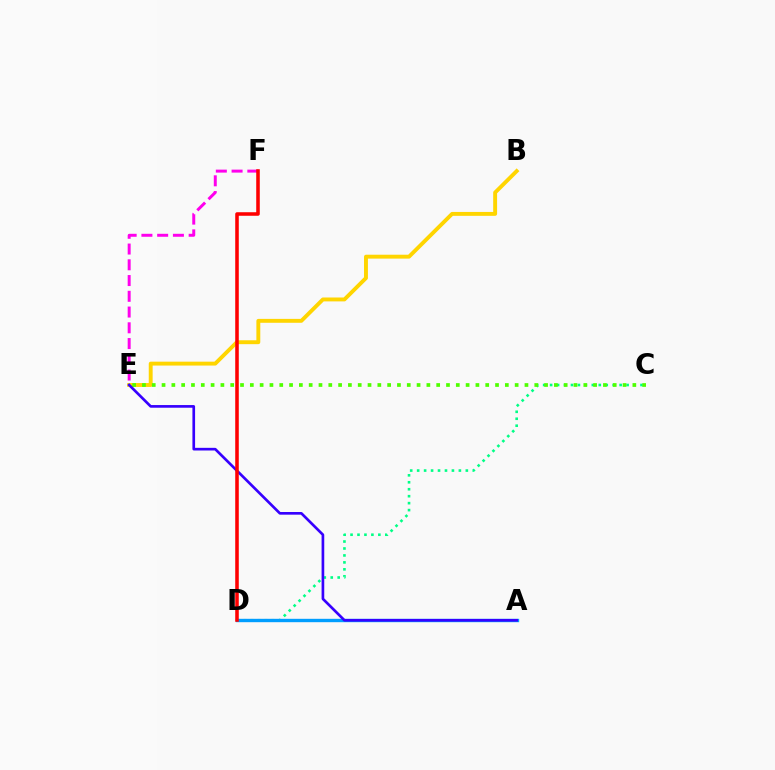{('E', 'F'): [{'color': '#ff00ed', 'line_style': 'dashed', 'thickness': 2.14}], ('B', 'E'): [{'color': '#ffd500', 'line_style': 'solid', 'thickness': 2.8}], ('C', 'D'): [{'color': '#00ff86', 'line_style': 'dotted', 'thickness': 1.89}], ('A', 'D'): [{'color': '#009eff', 'line_style': 'solid', 'thickness': 2.43}], ('C', 'E'): [{'color': '#4fff00', 'line_style': 'dotted', 'thickness': 2.66}], ('A', 'E'): [{'color': '#3700ff', 'line_style': 'solid', 'thickness': 1.92}], ('D', 'F'): [{'color': '#ff0000', 'line_style': 'solid', 'thickness': 2.56}]}